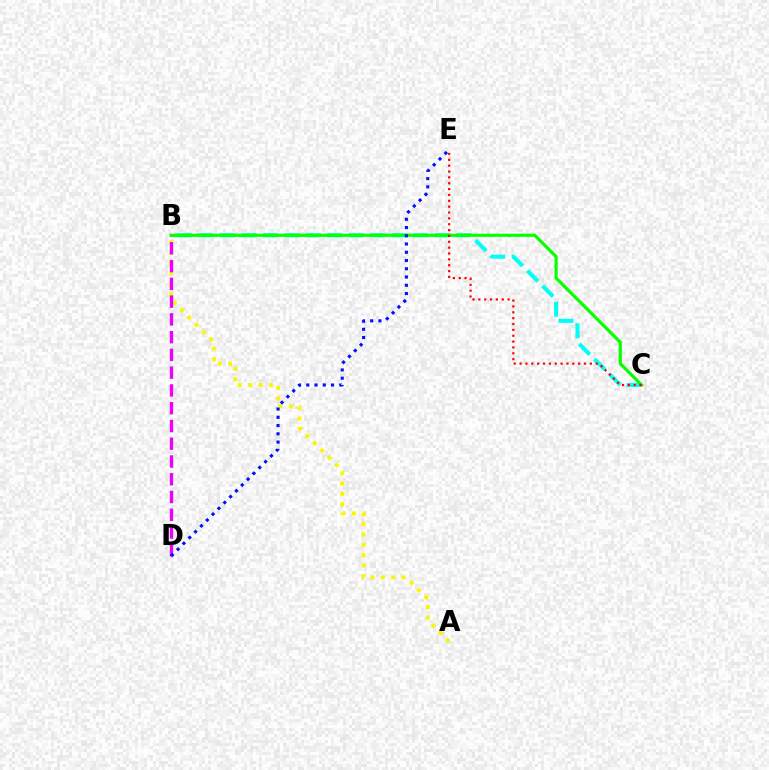{('A', 'B'): [{'color': '#fcf500', 'line_style': 'dotted', 'thickness': 2.81}], ('B', 'D'): [{'color': '#ee00ff', 'line_style': 'dashed', 'thickness': 2.41}], ('B', 'C'): [{'color': '#00fff6', 'line_style': 'dashed', 'thickness': 2.92}, {'color': '#08ff00', 'line_style': 'solid', 'thickness': 2.29}], ('C', 'E'): [{'color': '#ff0000', 'line_style': 'dotted', 'thickness': 1.59}], ('D', 'E'): [{'color': '#0010ff', 'line_style': 'dotted', 'thickness': 2.24}]}